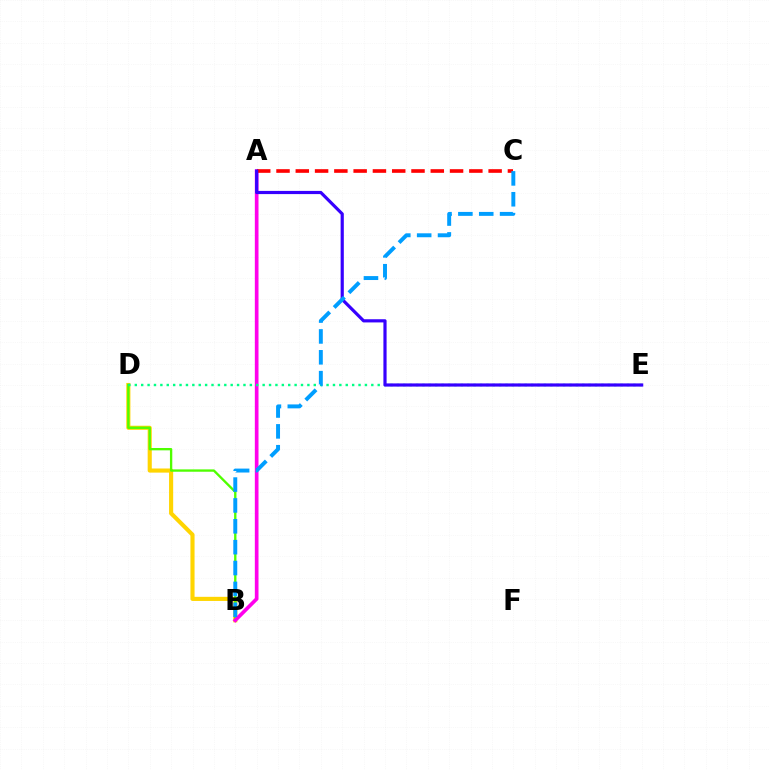{('B', 'D'): [{'color': '#ffd500', 'line_style': 'solid', 'thickness': 2.97}, {'color': '#4fff00', 'line_style': 'solid', 'thickness': 1.69}], ('A', 'B'): [{'color': '#ff00ed', 'line_style': 'solid', 'thickness': 2.65}], ('A', 'C'): [{'color': '#ff0000', 'line_style': 'dashed', 'thickness': 2.62}], ('D', 'E'): [{'color': '#00ff86', 'line_style': 'dotted', 'thickness': 1.74}], ('A', 'E'): [{'color': '#3700ff', 'line_style': 'solid', 'thickness': 2.29}], ('B', 'C'): [{'color': '#009eff', 'line_style': 'dashed', 'thickness': 2.83}]}